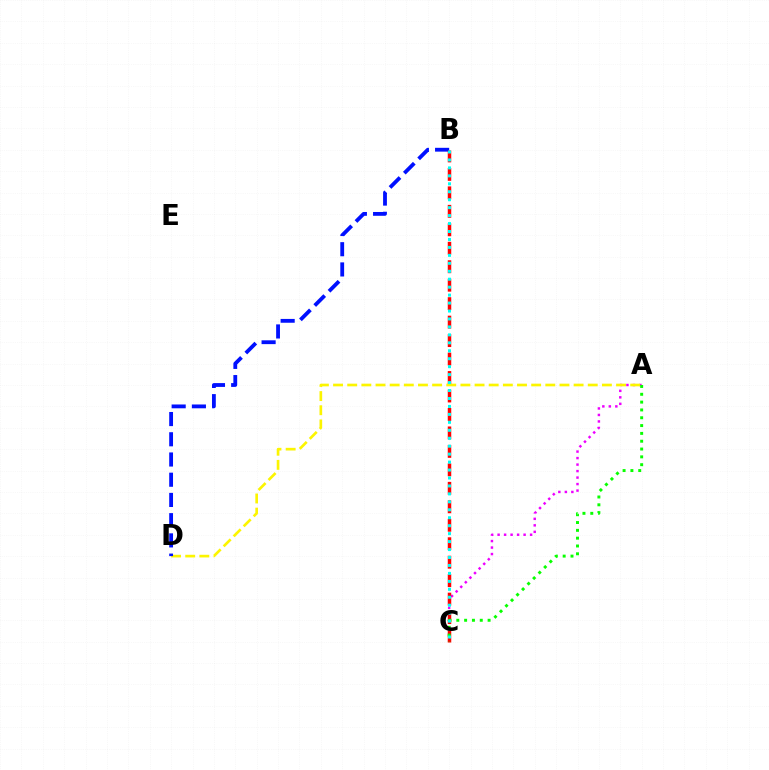{('A', 'C'): [{'color': '#ee00ff', 'line_style': 'dotted', 'thickness': 1.77}, {'color': '#08ff00', 'line_style': 'dotted', 'thickness': 2.12}], ('A', 'D'): [{'color': '#fcf500', 'line_style': 'dashed', 'thickness': 1.92}], ('B', 'D'): [{'color': '#0010ff', 'line_style': 'dashed', 'thickness': 2.75}], ('B', 'C'): [{'color': '#ff0000', 'line_style': 'dashed', 'thickness': 2.51}, {'color': '#00fff6', 'line_style': 'dotted', 'thickness': 2.16}]}